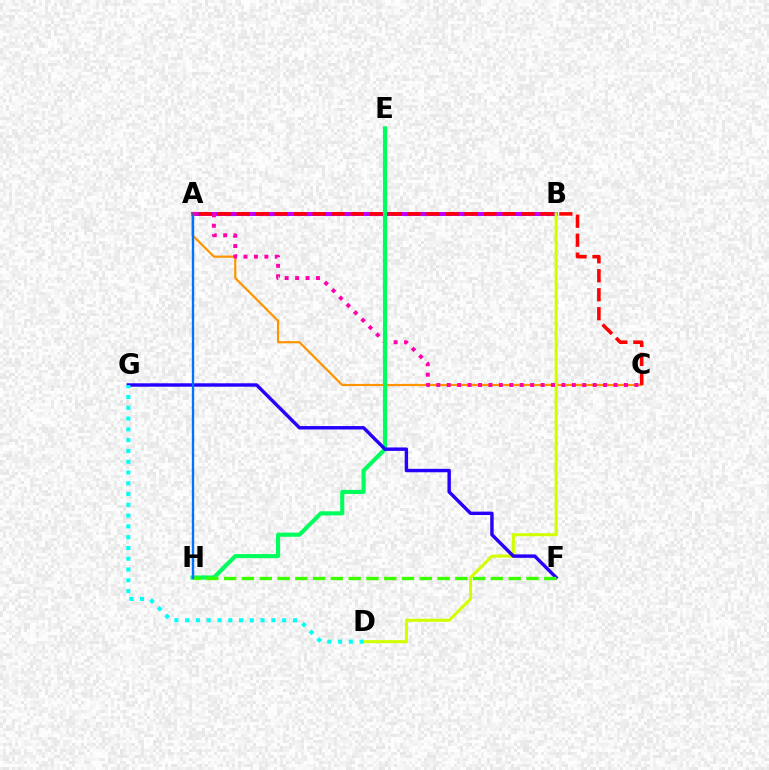{('A', 'B'): [{'color': '#b900ff', 'line_style': 'solid', 'thickness': 2.86}], ('A', 'C'): [{'color': '#ff9400', 'line_style': 'solid', 'thickness': 1.59}, {'color': '#ff00ac', 'line_style': 'dotted', 'thickness': 2.83}, {'color': '#ff0000', 'line_style': 'dashed', 'thickness': 2.58}], ('B', 'D'): [{'color': '#d1ff00', 'line_style': 'solid', 'thickness': 2.19}], ('E', 'H'): [{'color': '#00ff5c', 'line_style': 'solid', 'thickness': 2.96}], ('F', 'G'): [{'color': '#2500ff', 'line_style': 'solid', 'thickness': 2.46}], ('D', 'G'): [{'color': '#00fff6', 'line_style': 'dotted', 'thickness': 2.93}], ('F', 'H'): [{'color': '#3dff00', 'line_style': 'dashed', 'thickness': 2.42}], ('A', 'H'): [{'color': '#0074ff', 'line_style': 'solid', 'thickness': 1.69}]}